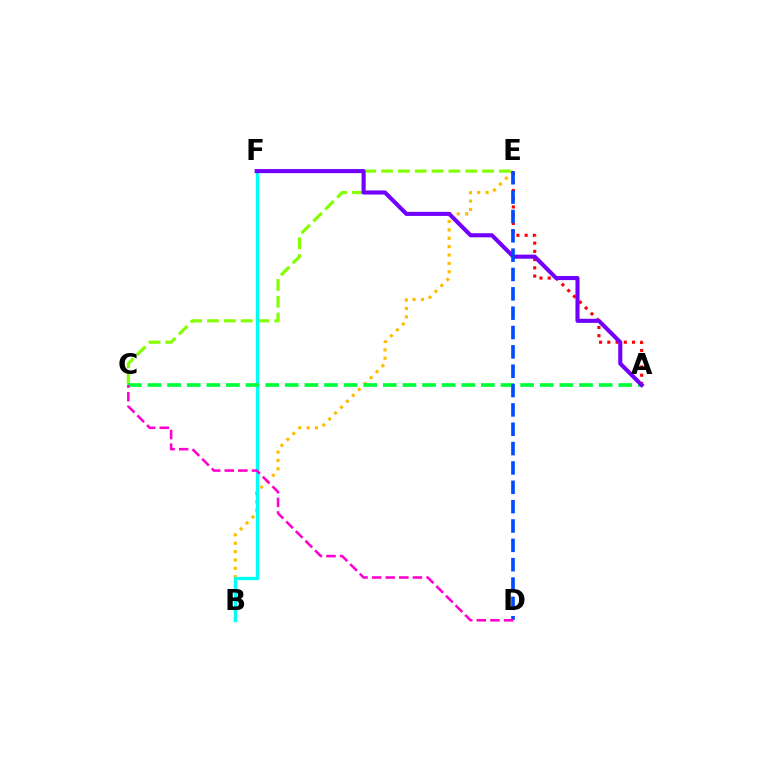{('B', 'E'): [{'color': '#ffbd00', 'line_style': 'dotted', 'thickness': 2.27}], ('A', 'E'): [{'color': '#ff0000', 'line_style': 'dotted', 'thickness': 2.24}], ('C', 'E'): [{'color': '#84ff00', 'line_style': 'dashed', 'thickness': 2.29}], ('B', 'F'): [{'color': '#00fff6', 'line_style': 'solid', 'thickness': 2.4}], ('A', 'C'): [{'color': '#00ff39', 'line_style': 'dashed', 'thickness': 2.66}], ('A', 'F'): [{'color': '#7200ff', 'line_style': 'solid', 'thickness': 2.94}], ('D', 'E'): [{'color': '#004bff', 'line_style': 'dashed', 'thickness': 2.63}], ('C', 'D'): [{'color': '#ff00cf', 'line_style': 'dashed', 'thickness': 1.85}]}